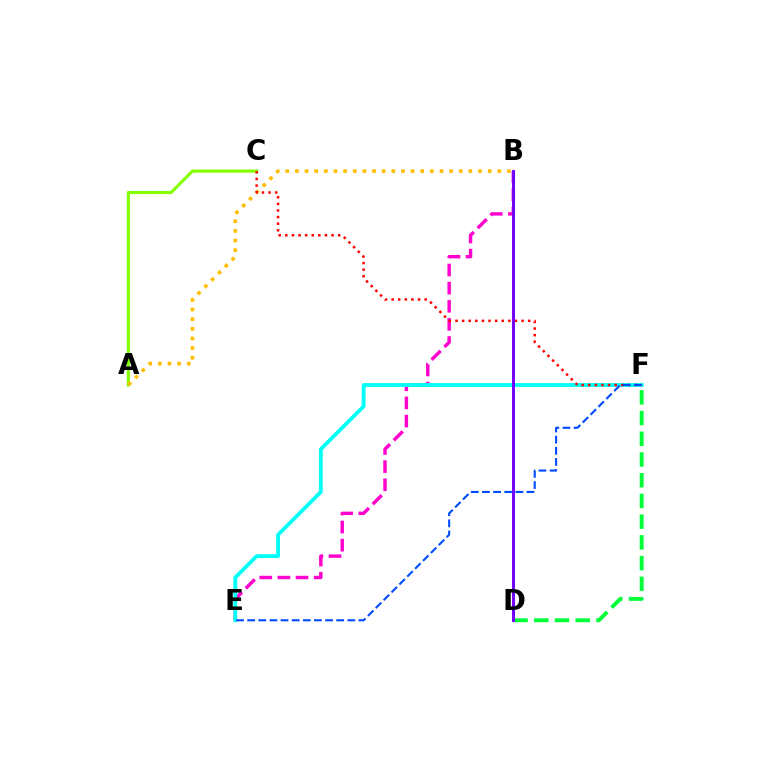{('B', 'E'): [{'color': '#ff00cf', 'line_style': 'dashed', 'thickness': 2.46}], ('A', 'C'): [{'color': '#84ff00', 'line_style': 'solid', 'thickness': 2.26}], ('A', 'B'): [{'color': '#ffbd00', 'line_style': 'dotted', 'thickness': 2.62}], ('E', 'F'): [{'color': '#00fff6', 'line_style': 'solid', 'thickness': 2.75}, {'color': '#004bff', 'line_style': 'dashed', 'thickness': 1.51}], ('C', 'F'): [{'color': '#ff0000', 'line_style': 'dotted', 'thickness': 1.8}], ('D', 'F'): [{'color': '#00ff39', 'line_style': 'dashed', 'thickness': 2.81}], ('B', 'D'): [{'color': '#7200ff', 'line_style': 'solid', 'thickness': 2.12}]}